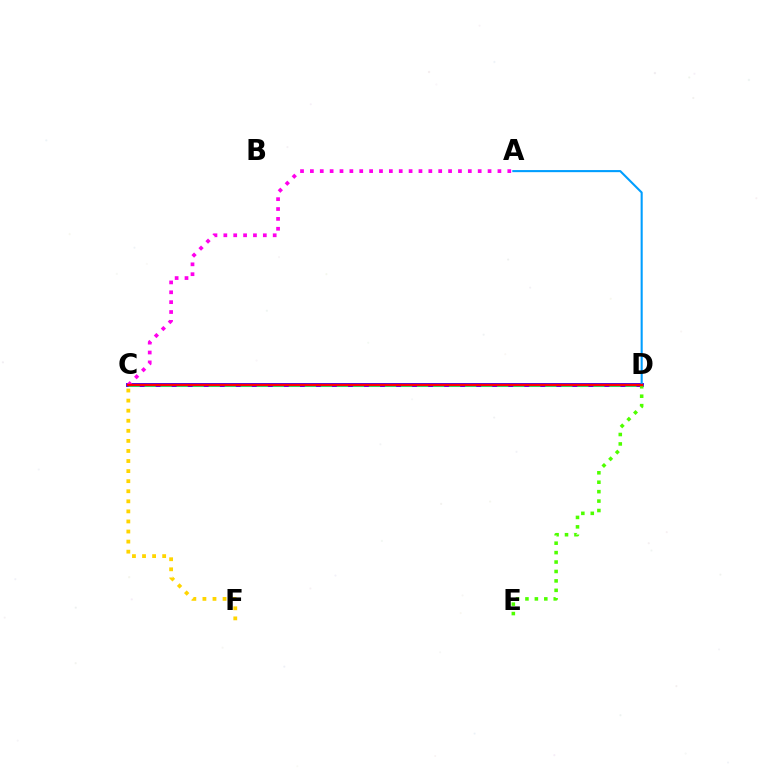{('C', 'D'): [{'color': '#3700ff', 'line_style': 'solid', 'thickness': 2.8}, {'color': '#00ff86', 'line_style': 'dashed', 'thickness': 2.18}, {'color': '#ff0000', 'line_style': 'solid', 'thickness': 1.74}], ('A', 'D'): [{'color': '#009eff', 'line_style': 'solid', 'thickness': 1.51}], ('D', 'E'): [{'color': '#4fff00', 'line_style': 'dotted', 'thickness': 2.56}], ('A', 'C'): [{'color': '#ff00ed', 'line_style': 'dotted', 'thickness': 2.68}], ('C', 'F'): [{'color': '#ffd500', 'line_style': 'dotted', 'thickness': 2.74}]}